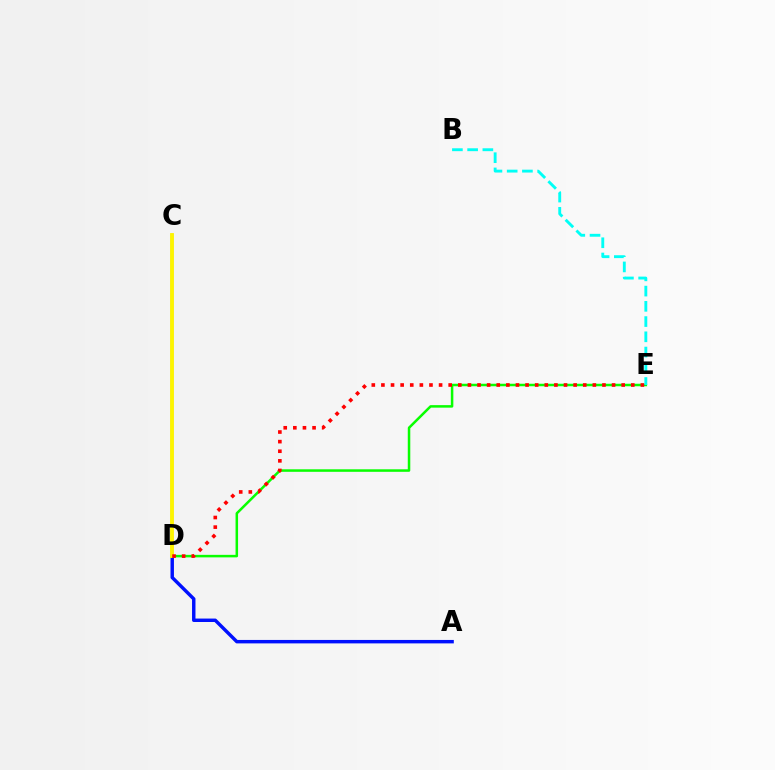{('A', 'D'): [{'color': '#0010ff', 'line_style': 'solid', 'thickness': 2.48}], ('D', 'E'): [{'color': '#08ff00', 'line_style': 'solid', 'thickness': 1.81}, {'color': '#ff0000', 'line_style': 'dotted', 'thickness': 2.61}], ('C', 'D'): [{'color': '#ee00ff', 'line_style': 'solid', 'thickness': 1.74}, {'color': '#fcf500', 'line_style': 'solid', 'thickness': 2.75}], ('B', 'E'): [{'color': '#00fff6', 'line_style': 'dashed', 'thickness': 2.07}]}